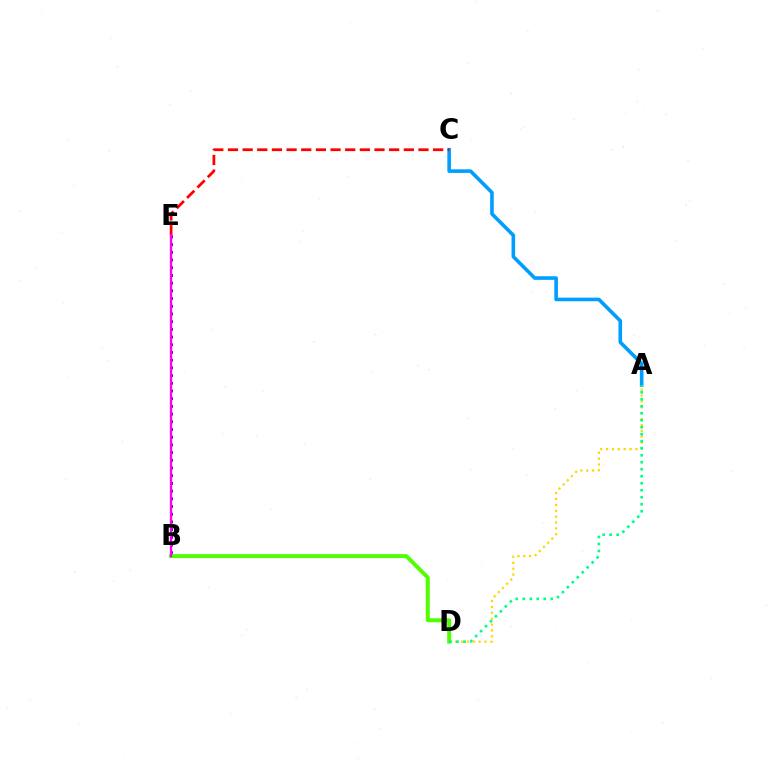{('B', 'E'): [{'color': '#3700ff', 'line_style': 'dotted', 'thickness': 2.09}, {'color': '#ff00ed', 'line_style': 'solid', 'thickness': 1.65}], ('A', 'C'): [{'color': '#009eff', 'line_style': 'solid', 'thickness': 2.6}], ('C', 'E'): [{'color': '#ff0000', 'line_style': 'dashed', 'thickness': 1.99}], ('A', 'D'): [{'color': '#ffd500', 'line_style': 'dotted', 'thickness': 1.6}, {'color': '#00ff86', 'line_style': 'dotted', 'thickness': 1.9}], ('B', 'D'): [{'color': '#4fff00', 'line_style': 'solid', 'thickness': 2.84}]}